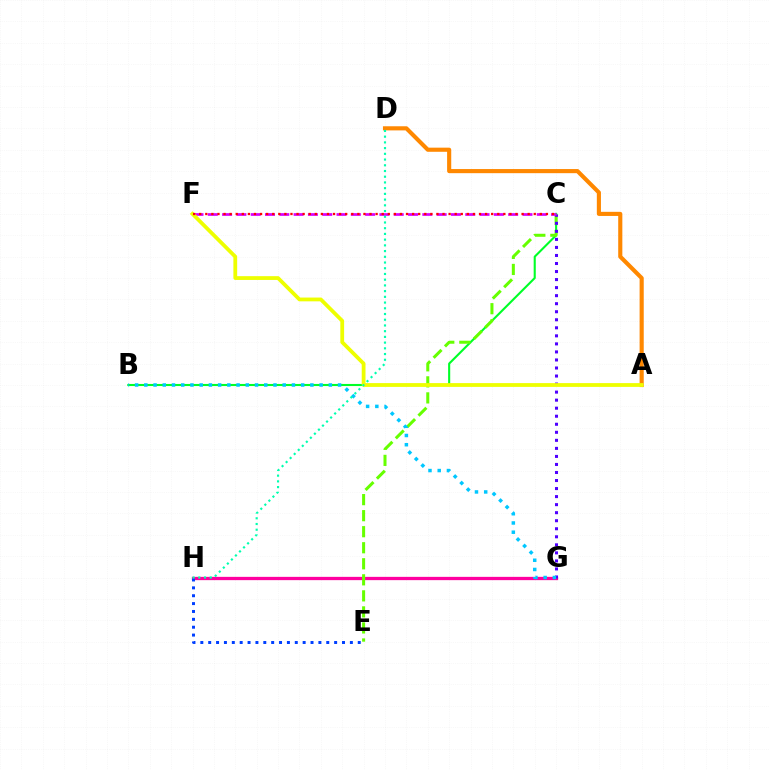{('G', 'H'): [{'color': '#ff00a0', 'line_style': 'solid', 'thickness': 2.36}], ('B', 'C'): [{'color': '#00ff27', 'line_style': 'solid', 'thickness': 1.51}], ('C', 'E'): [{'color': '#66ff00', 'line_style': 'dashed', 'thickness': 2.18}], ('A', 'D'): [{'color': '#ff8800', 'line_style': 'solid', 'thickness': 2.97}], ('E', 'H'): [{'color': '#003fff', 'line_style': 'dotted', 'thickness': 2.14}], ('C', 'G'): [{'color': '#4f00ff', 'line_style': 'dotted', 'thickness': 2.18}], ('C', 'F'): [{'color': '#d600ff', 'line_style': 'dashed', 'thickness': 1.94}, {'color': '#ff0000', 'line_style': 'dotted', 'thickness': 1.65}], ('B', 'G'): [{'color': '#00c7ff', 'line_style': 'dotted', 'thickness': 2.51}], ('A', 'F'): [{'color': '#eeff00', 'line_style': 'solid', 'thickness': 2.73}], ('D', 'H'): [{'color': '#00ffaf', 'line_style': 'dotted', 'thickness': 1.55}]}